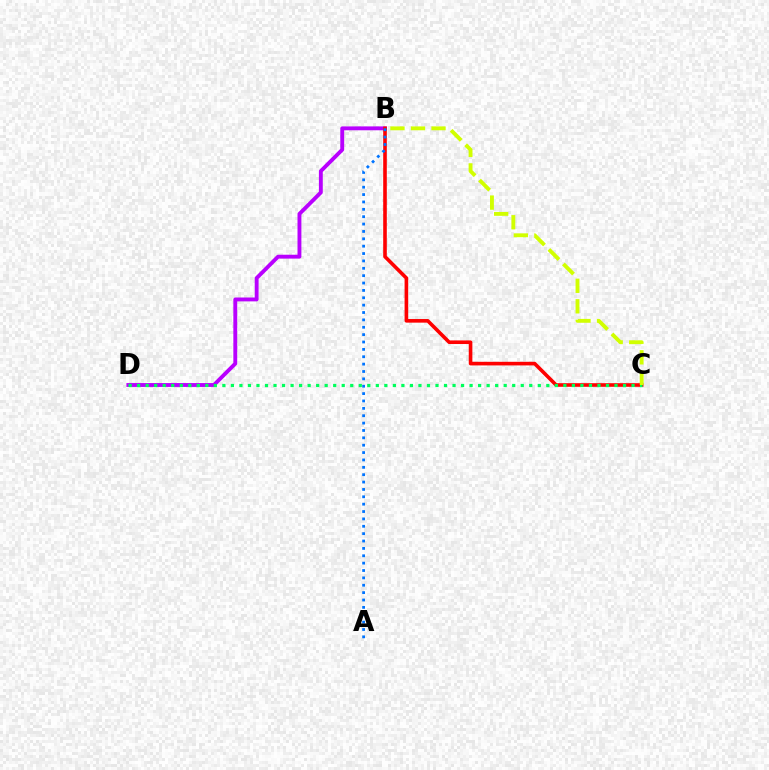{('B', 'D'): [{'color': '#b900ff', 'line_style': 'solid', 'thickness': 2.79}], ('B', 'C'): [{'color': '#ff0000', 'line_style': 'solid', 'thickness': 2.6}, {'color': '#d1ff00', 'line_style': 'dashed', 'thickness': 2.79}], ('C', 'D'): [{'color': '#00ff5c', 'line_style': 'dotted', 'thickness': 2.32}], ('A', 'B'): [{'color': '#0074ff', 'line_style': 'dotted', 'thickness': 2.0}]}